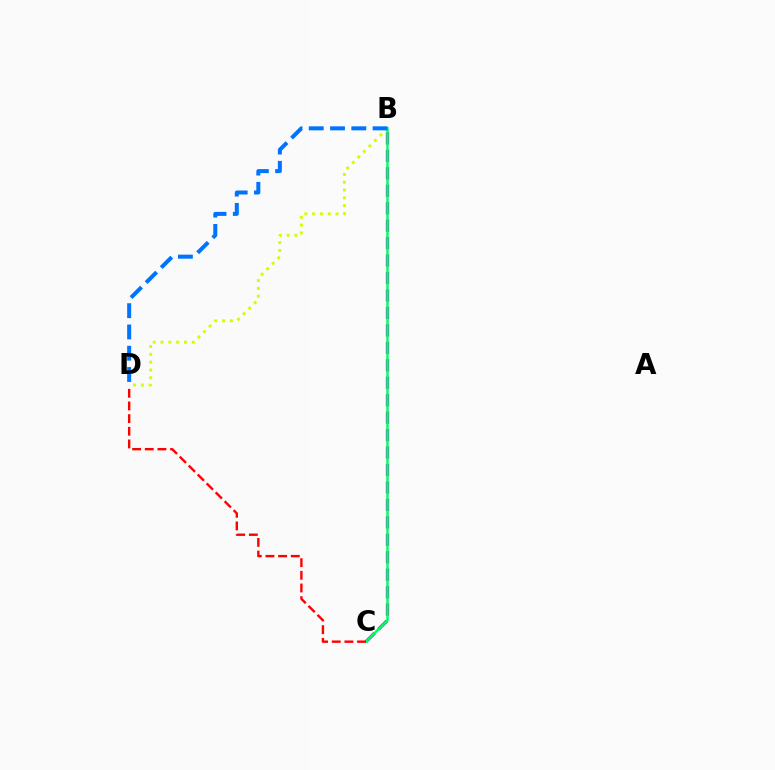{('B', 'C'): [{'color': '#b900ff', 'line_style': 'dashed', 'thickness': 2.37}, {'color': '#00ff5c', 'line_style': 'solid', 'thickness': 1.78}], ('B', 'D'): [{'color': '#d1ff00', 'line_style': 'dotted', 'thickness': 2.12}, {'color': '#0074ff', 'line_style': 'dashed', 'thickness': 2.89}], ('C', 'D'): [{'color': '#ff0000', 'line_style': 'dashed', 'thickness': 1.72}]}